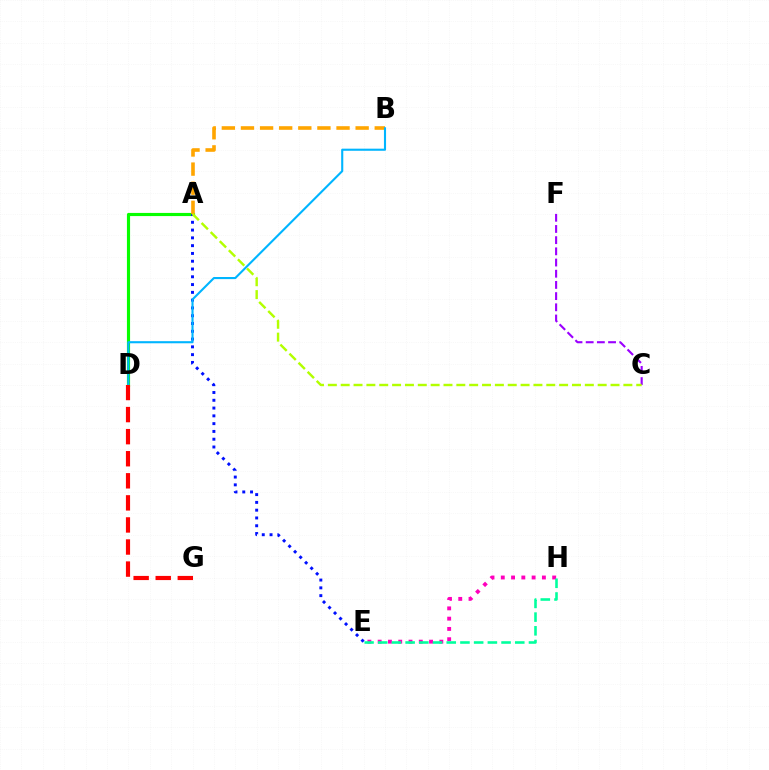{('A', 'D'): [{'color': '#08ff00', 'line_style': 'solid', 'thickness': 2.27}], ('A', 'E'): [{'color': '#0010ff', 'line_style': 'dotted', 'thickness': 2.12}], ('A', 'B'): [{'color': '#ffa500', 'line_style': 'dashed', 'thickness': 2.6}], ('B', 'D'): [{'color': '#00b5ff', 'line_style': 'solid', 'thickness': 1.52}], ('D', 'G'): [{'color': '#ff0000', 'line_style': 'dashed', 'thickness': 3.0}], ('C', 'F'): [{'color': '#9b00ff', 'line_style': 'dashed', 'thickness': 1.52}], ('E', 'H'): [{'color': '#ff00bd', 'line_style': 'dotted', 'thickness': 2.79}, {'color': '#00ff9d', 'line_style': 'dashed', 'thickness': 1.86}], ('A', 'C'): [{'color': '#b3ff00', 'line_style': 'dashed', 'thickness': 1.75}]}